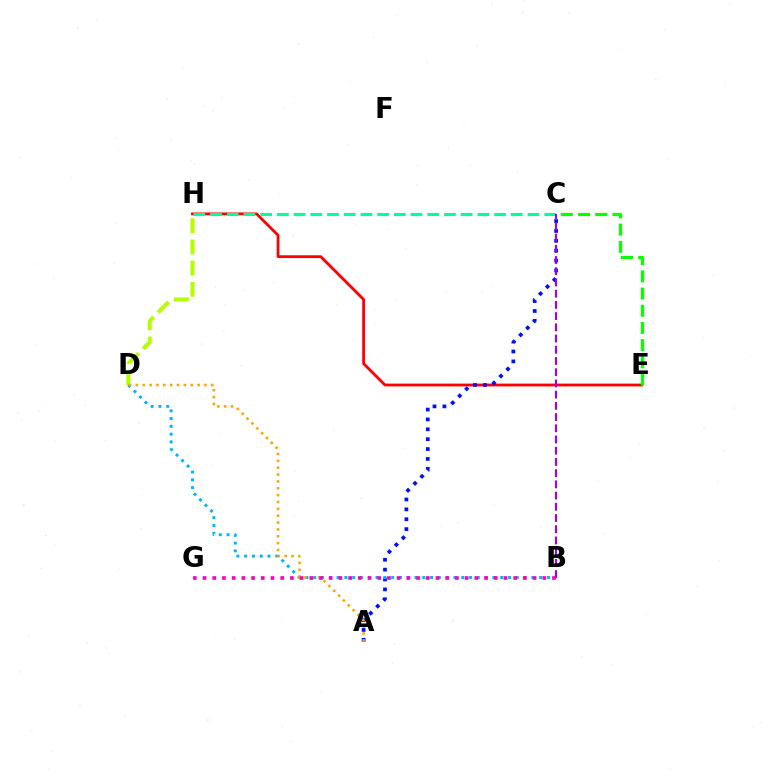{('E', 'H'): [{'color': '#ff0000', 'line_style': 'solid', 'thickness': 2.02}], ('A', 'C'): [{'color': '#0010ff', 'line_style': 'dotted', 'thickness': 2.68}], ('C', 'E'): [{'color': '#08ff00', 'line_style': 'dashed', 'thickness': 2.33}], ('D', 'H'): [{'color': '#b3ff00', 'line_style': 'dashed', 'thickness': 2.88}], ('B', 'D'): [{'color': '#00b5ff', 'line_style': 'dotted', 'thickness': 2.12}], ('A', 'D'): [{'color': '#ffa500', 'line_style': 'dotted', 'thickness': 1.86}], ('C', 'H'): [{'color': '#00ff9d', 'line_style': 'dashed', 'thickness': 2.27}], ('B', 'C'): [{'color': '#9b00ff', 'line_style': 'dashed', 'thickness': 1.52}], ('B', 'G'): [{'color': '#ff00bd', 'line_style': 'dotted', 'thickness': 2.64}]}